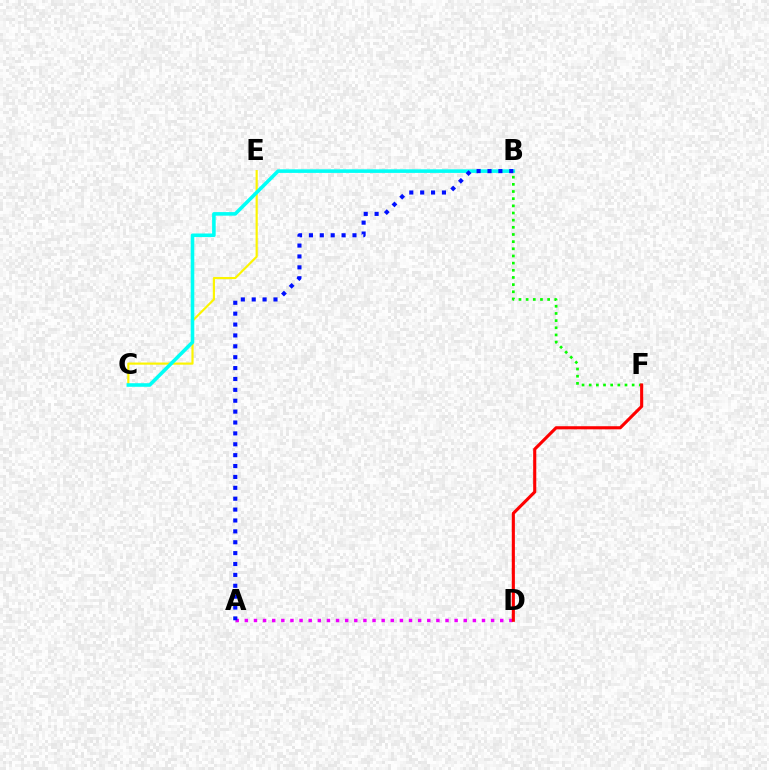{('C', 'E'): [{'color': '#fcf500', 'line_style': 'solid', 'thickness': 1.56}], ('A', 'D'): [{'color': '#ee00ff', 'line_style': 'dotted', 'thickness': 2.48}], ('B', 'C'): [{'color': '#00fff6', 'line_style': 'solid', 'thickness': 2.57}], ('B', 'F'): [{'color': '#08ff00', 'line_style': 'dotted', 'thickness': 1.95}], ('A', 'B'): [{'color': '#0010ff', 'line_style': 'dotted', 'thickness': 2.96}], ('D', 'F'): [{'color': '#ff0000', 'line_style': 'solid', 'thickness': 2.24}]}